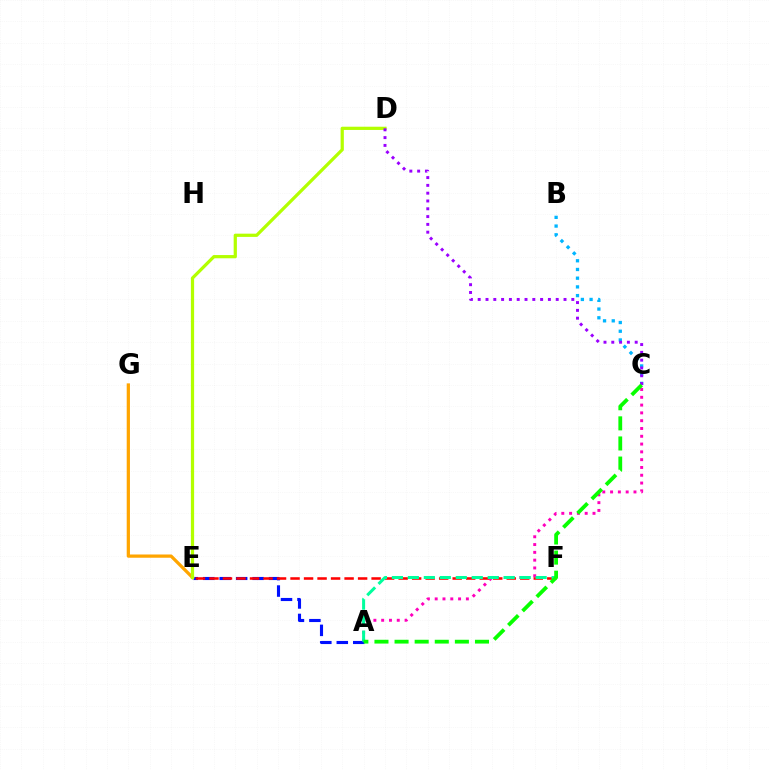{('B', 'C'): [{'color': '#00b5ff', 'line_style': 'dotted', 'thickness': 2.37}], ('A', 'C'): [{'color': '#ff00bd', 'line_style': 'dotted', 'thickness': 2.12}, {'color': '#08ff00', 'line_style': 'dashed', 'thickness': 2.73}], ('A', 'E'): [{'color': '#0010ff', 'line_style': 'dashed', 'thickness': 2.24}], ('E', 'G'): [{'color': '#ffa500', 'line_style': 'solid', 'thickness': 2.34}], ('E', 'F'): [{'color': '#ff0000', 'line_style': 'dashed', 'thickness': 1.84}], ('D', 'E'): [{'color': '#b3ff00', 'line_style': 'solid', 'thickness': 2.33}], ('A', 'F'): [{'color': '#00ff9d', 'line_style': 'dashed', 'thickness': 2.17}], ('C', 'D'): [{'color': '#9b00ff', 'line_style': 'dotted', 'thickness': 2.12}]}